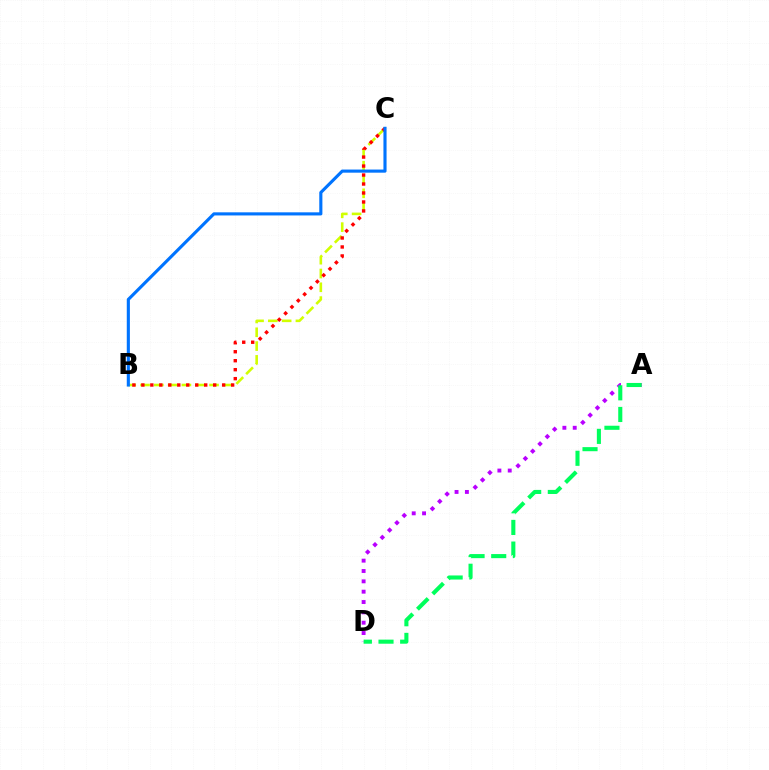{('B', 'C'): [{'color': '#d1ff00', 'line_style': 'dashed', 'thickness': 1.88}, {'color': '#ff0000', 'line_style': 'dotted', 'thickness': 2.44}, {'color': '#0074ff', 'line_style': 'solid', 'thickness': 2.25}], ('A', 'D'): [{'color': '#b900ff', 'line_style': 'dotted', 'thickness': 2.81}, {'color': '#00ff5c', 'line_style': 'dashed', 'thickness': 2.94}]}